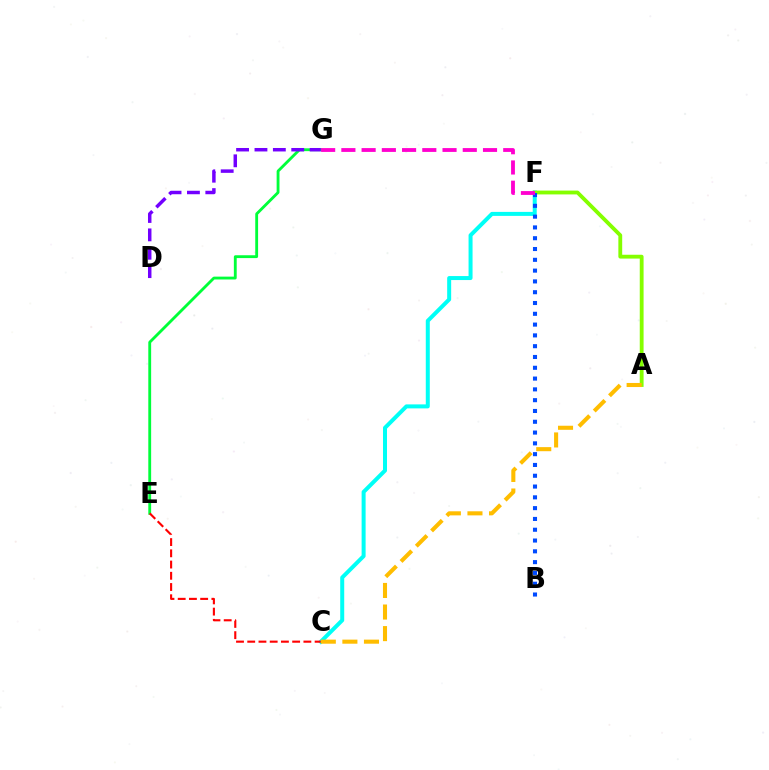{('C', 'F'): [{'color': '#00fff6', 'line_style': 'solid', 'thickness': 2.88}], ('A', 'F'): [{'color': '#84ff00', 'line_style': 'solid', 'thickness': 2.76}], ('E', 'G'): [{'color': '#00ff39', 'line_style': 'solid', 'thickness': 2.05}], ('D', 'G'): [{'color': '#7200ff', 'line_style': 'dashed', 'thickness': 2.5}], ('B', 'F'): [{'color': '#004bff', 'line_style': 'dotted', 'thickness': 2.93}], ('C', 'E'): [{'color': '#ff0000', 'line_style': 'dashed', 'thickness': 1.53}], ('F', 'G'): [{'color': '#ff00cf', 'line_style': 'dashed', 'thickness': 2.75}], ('A', 'C'): [{'color': '#ffbd00', 'line_style': 'dashed', 'thickness': 2.93}]}